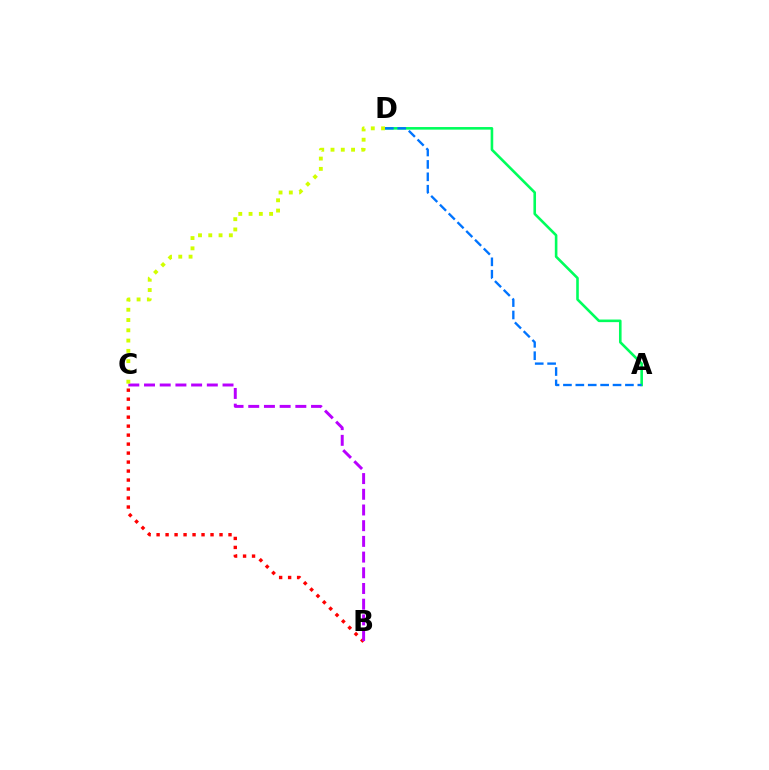{('A', 'D'): [{'color': '#00ff5c', 'line_style': 'solid', 'thickness': 1.87}, {'color': '#0074ff', 'line_style': 'dashed', 'thickness': 1.68}], ('B', 'C'): [{'color': '#ff0000', 'line_style': 'dotted', 'thickness': 2.44}, {'color': '#b900ff', 'line_style': 'dashed', 'thickness': 2.13}], ('C', 'D'): [{'color': '#d1ff00', 'line_style': 'dotted', 'thickness': 2.79}]}